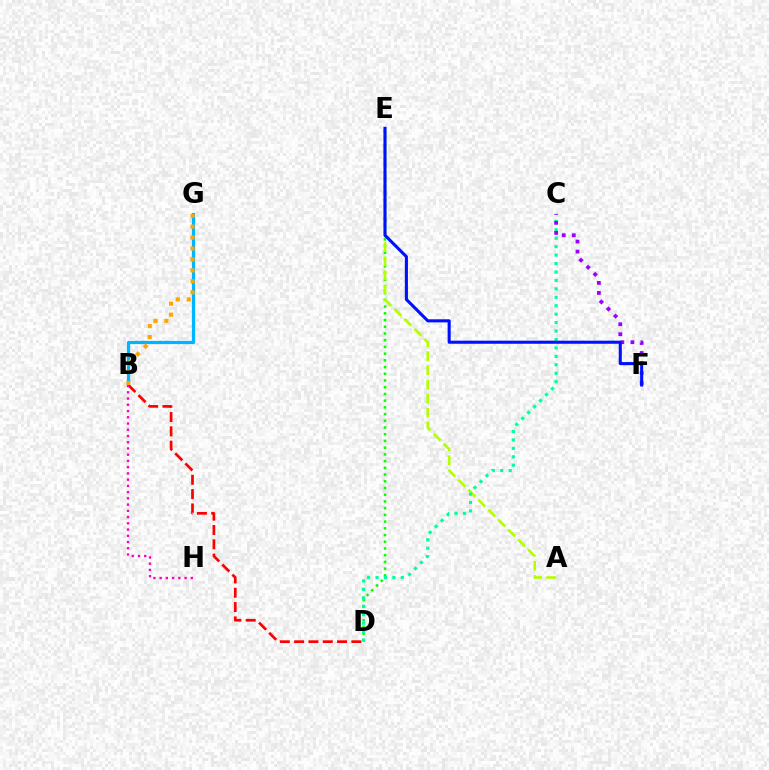{('B', 'G'): [{'color': '#00b5ff', 'line_style': 'solid', 'thickness': 2.33}, {'color': '#ffa500', 'line_style': 'dotted', 'thickness': 2.97}], ('B', 'D'): [{'color': '#ff0000', 'line_style': 'dashed', 'thickness': 1.95}], ('D', 'E'): [{'color': '#08ff00', 'line_style': 'dotted', 'thickness': 1.83}], ('A', 'E'): [{'color': '#b3ff00', 'line_style': 'dashed', 'thickness': 1.92}], ('B', 'H'): [{'color': '#ff00bd', 'line_style': 'dotted', 'thickness': 1.69}], ('C', 'D'): [{'color': '#00ff9d', 'line_style': 'dotted', 'thickness': 2.29}], ('C', 'F'): [{'color': '#9b00ff', 'line_style': 'dotted', 'thickness': 2.73}], ('E', 'F'): [{'color': '#0010ff', 'line_style': 'solid', 'thickness': 2.22}]}